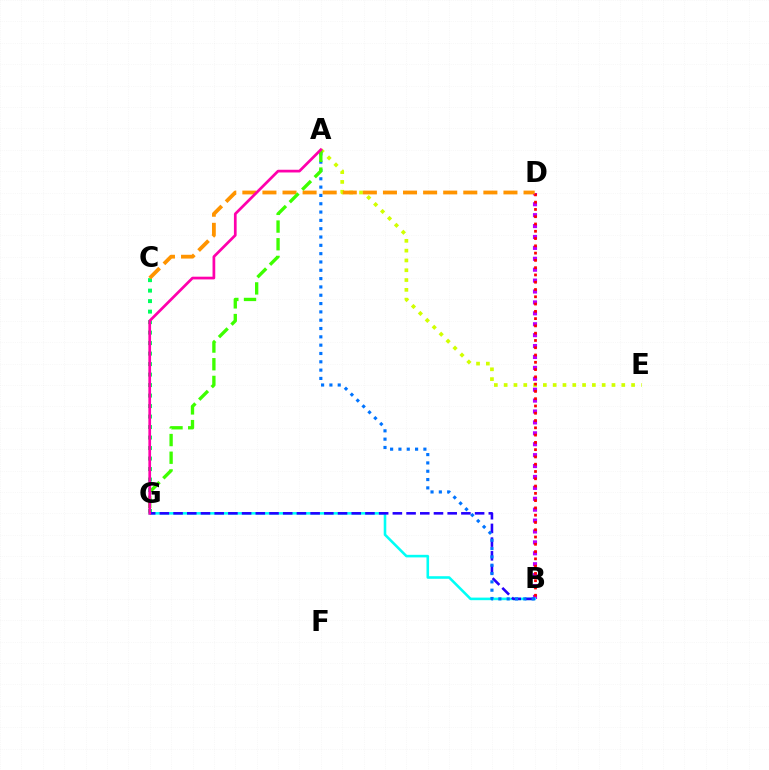{('A', 'E'): [{'color': '#d1ff00', 'line_style': 'dotted', 'thickness': 2.66}], ('B', 'D'): [{'color': '#b900ff', 'line_style': 'dotted', 'thickness': 2.96}, {'color': '#ff0000', 'line_style': 'dotted', 'thickness': 1.98}], ('C', 'G'): [{'color': '#00ff5c', 'line_style': 'dotted', 'thickness': 2.85}], ('B', 'G'): [{'color': '#00fff6', 'line_style': 'solid', 'thickness': 1.86}, {'color': '#2500ff', 'line_style': 'dashed', 'thickness': 1.86}], ('A', 'B'): [{'color': '#0074ff', 'line_style': 'dotted', 'thickness': 2.26}], ('C', 'D'): [{'color': '#ff9400', 'line_style': 'dashed', 'thickness': 2.73}], ('A', 'G'): [{'color': '#3dff00', 'line_style': 'dashed', 'thickness': 2.4}, {'color': '#ff00ac', 'line_style': 'solid', 'thickness': 1.96}]}